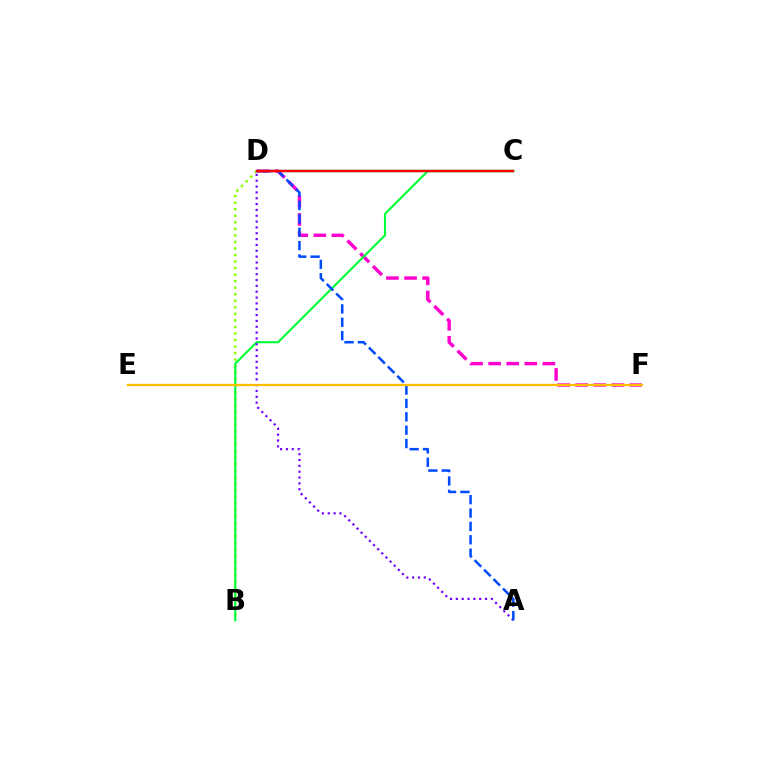{('D', 'F'): [{'color': '#ff00cf', 'line_style': 'dashed', 'thickness': 2.46}], ('B', 'D'): [{'color': '#84ff00', 'line_style': 'dotted', 'thickness': 1.78}], ('B', 'C'): [{'color': '#00ff39', 'line_style': 'solid', 'thickness': 1.53}], ('A', 'D'): [{'color': '#7200ff', 'line_style': 'dotted', 'thickness': 1.59}, {'color': '#004bff', 'line_style': 'dashed', 'thickness': 1.82}], ('C', 'D'): [{'color': '#00fff6', 'line_style': 'solid', 'thickness': 1.7}, {'color': '#ff0000', 'line_style': 'solid', 'thickness': 1.77}], ('E', 'F'): [{'color': '#ffbd00', 'line_style': 'solid', 'thickness': 1.65}]}